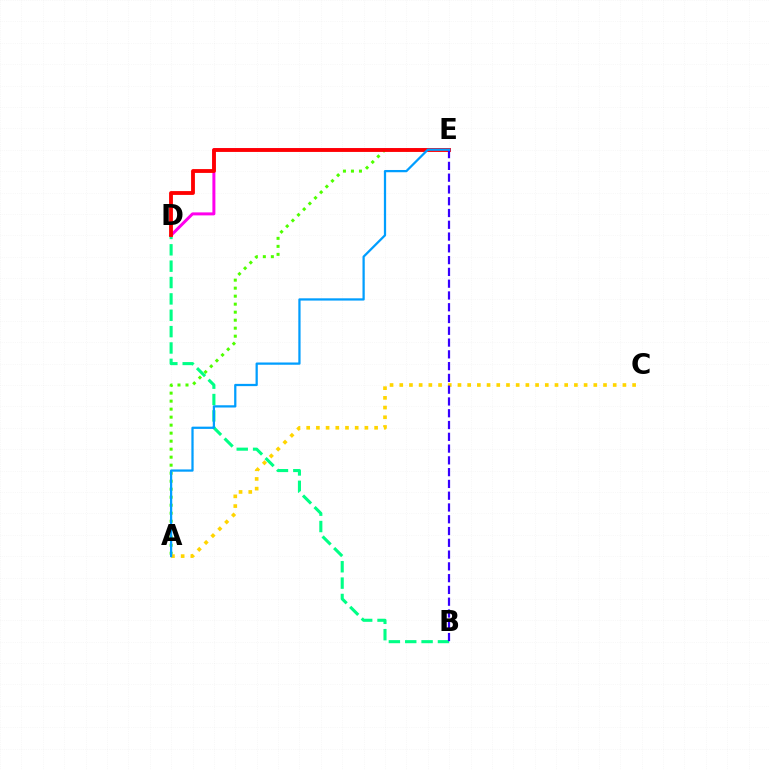{('A', 'E'): [{'color': '#4fff00', 'line_style': 'dotted', 'thickness': 2.17}, {'color': '#009eff', 'line_style': 'solid', 'thickness': 1.62}], ('B', 'D'): [{'color': '#00ff86', 'line_style': 'dashed', 'thickness': 2.22}], ('D', 'E'): [{'color': '#ff00ed', 'line_style': 'solid', 'thickness': 2.16}, {'color': '#ff0000', 'line_style': 'solid', 'thickness': 2.76}], ('A', 'C'): [{'color': '#ffd500', 'line_style': 'dotted', 'thickness': 2.64}], ('B', 'E'): [{'color': '#3700ff', 'line_style': 'dashed', 'thickness': 1.6}]}